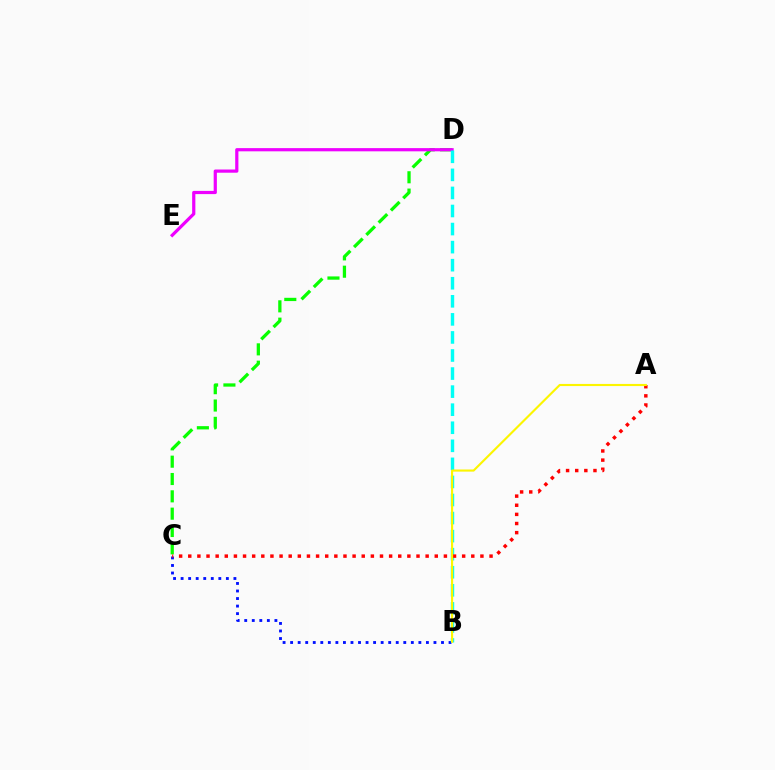{('C', 'D'): [{'color': '#08ff00', 'line_style': 'dashed', 'thickness': 2.35}], ('B', 'C'): [{'color': '#0010ff', 'line_style': 'dotted', 'thickness': 2.05}], ('D', 'E'): [{'color': '#ee00ff', 'line_style': 'solid', 'thickness': 2.31}], ('B', 'D'): [{'color': '#00fff6', 'line_style': 'dashed', 'thickness': 2.45}], ('A', 'C'): [{'color': '#ff0000', 'line_style': 'dotted', 'thickness': 2.48}], ('A', 'B'): [{'color': '#fcf500', 'line_style': 'solid', 'thickness': 1.53}]}